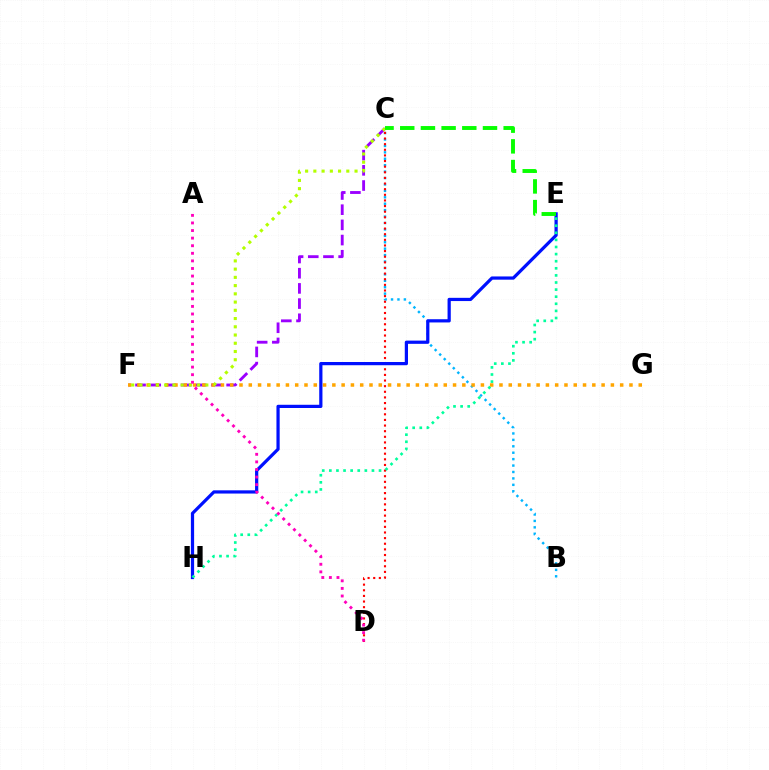{('B', 'C'): [{'color': '#00b5ff', 'line_style': 'dotted', 'thickness': 1.74}], ('C', 'F'): [{'color': '#9b00ff', 'line_style': 'dashed', 'thickness': 2.06}, {'color': '#b3ff00', 'line_style': 'dotted', 'thickness': 2.24}], ('F', 'G'): [{'color': '#ffa500', 'line_style': 'dotted', 'thickness': 2.52}], ('C', 'D'): [{'color': '#ff0000', 'line_style': 'dotted', 'thickness': 1.53}], ('E', 'H'): [{'color': '#0010ff', 'line_style': 'solid', 'thickness': 2.32}, {'color': '#00ff9d', 'line_style': 'dotted', 'thickness': 1.93}], ('A', 'D'): [{'color': '#ff00bd', 'line_style': 'dotted', 'thickness': 2.06}], ('C', 'E'): [{'color': '#08ff00', 'line_style': 'dashed', 'thickness': 2.81}]}